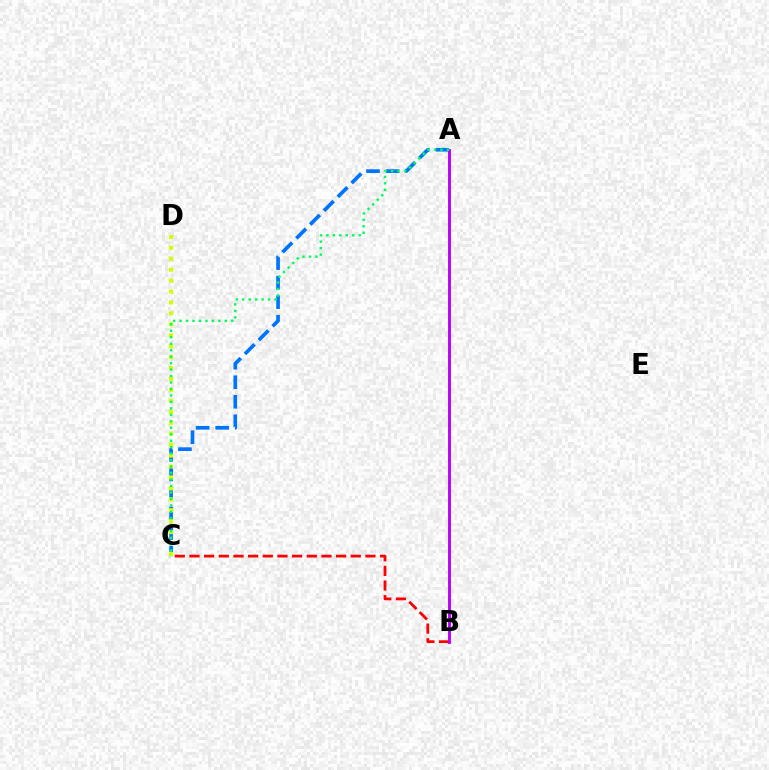{('B', 'C'): [{'color': '#ff0000', 'line_style': 'dashed', 'thickness': 1.99}], ('A', 'C'): [{'color': '#0074ff', 'line_style': 'dashed', 'thickness': 2.66}, {'color': '#00ff5c', 'line_style': 'dotted', 'thickness': 1.76}], ('C', 'D'): [{'color': '#d1ff00', 'line_style': 'dotted', 'thickness': 2.97}], ('A', 'B'): [{'color': '#b900ff', 'line_style': 'solid', 'thickness': 2.08}]}